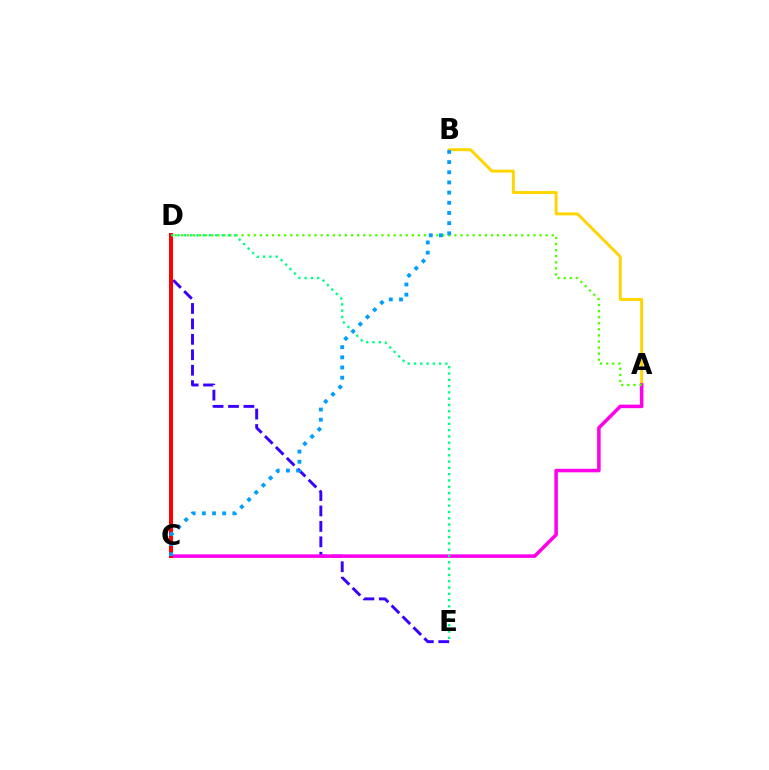{('A', 'B'): [{'color': '#ffd500', 'line_style': 'solid', 'thickness': 2.12}], ('D', 'E'): [{'color': '#3700ff', 'line_style': 'dashed', 'thickness': 2.1}, {'color': '#00ff86', 'line_style': 'dotted', 'thickness': 1.71}], ('A', 'C'): [{'color': '#ff00ed', 'line_style': 'solid', 'thickness': 2.54}], ('A', 'D'): [{'color': '#4fff00', 'line_style': 'dotted', 'thickness': 1.65}], ('C', 'D'): [{'color': '#ff0000', 'line_style': 'solid', 'thickness': 2.88}], ('B', 'C'): [{'color': '#009eff', 'line_style': 'dotted', 'thickness': 2.77}]}